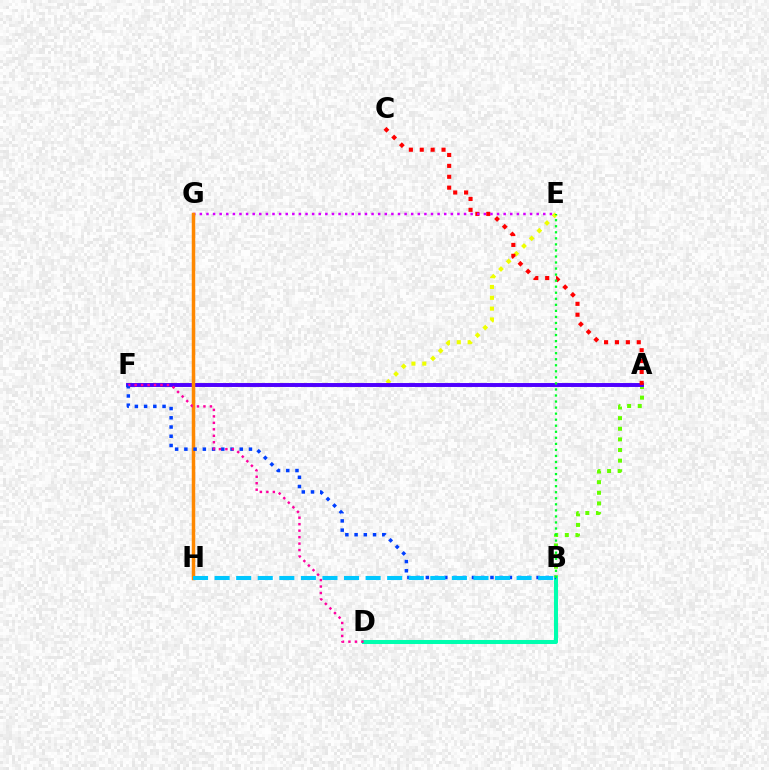{('E', 'F'): [{'color': '#eeff00', 'line_style': 'dotted', 'thickness': 2.95}], ('A', 'B'): [{'color': '#66ff00', 'line_style': 'dotted', 'thickness': 2.89}], ('B', 'D'): [{'color': '#00ffaf', 'line_style': 'solid', 'thickness': 2.9}], ('A', 'F'): [{'color': '#4f00ff', 'line_style': 'solid', 'thickness': 2.82}], ('A', 'C'): [{'color': '#ff0000', 'line_style': 'dotted', 'thickness': 2.96}], ('E', 'G'): [{'color': '#d600ff', 'line_style': 'dotted', 'thickness': 1.79}], ('G', 'H'): [{'color': '#ff8800', 'line_style': 'solid', 'thickness': 2.51}], ('B', 'F'): [{'color': '#003fff', 'line_style': 'dotted', 'thickness': 2.51}], ('B', 'E'): [{'color': '#00ff27', 'line_style': 'dotted', 'thickness': 1.64}], ('D', 'F'): [{'color': '#ff00a0', 'line_style': 'dotted', 'thickness': 1.76}], ('B', 'H'): [{'color': '#00c7ff', 'line_style': 'dashed', 'thickness': 2.93}]}